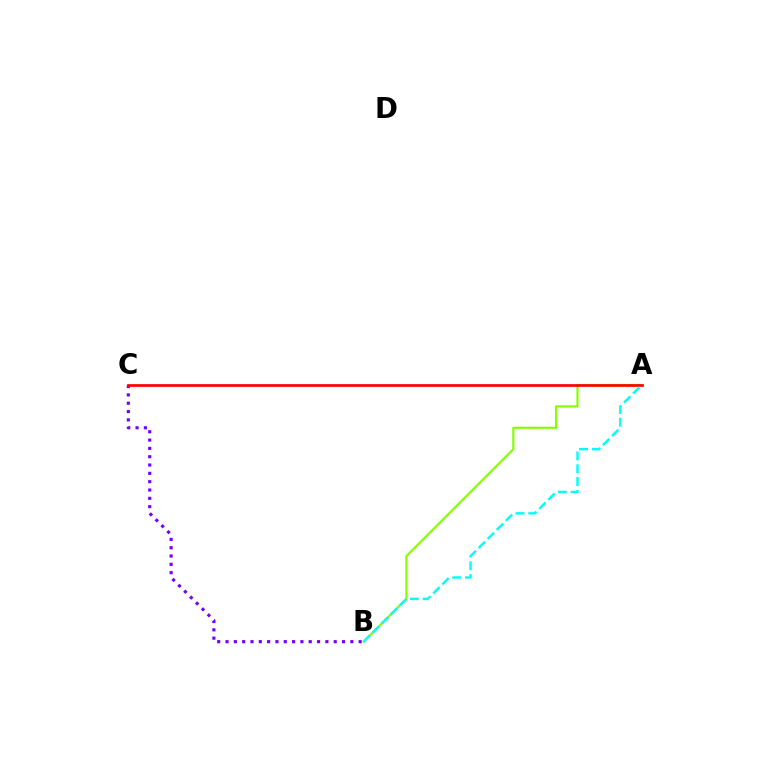{('A', 'B'): [{'color': '#84ff00', 'line_style': 'solid', 'thickness': 1.56}, {'color': '#00fff6', 'line_style': 'dashed', 'thickness': 1.74}], ('B', 'C'): [{'color': '#7200ff', 'line_style': 'dotted', 'thickness': 2.26}], ('A', 'C'): [{'color': '#ff0000', 'line_style': 'solid', 'thickness': 1.95}]}